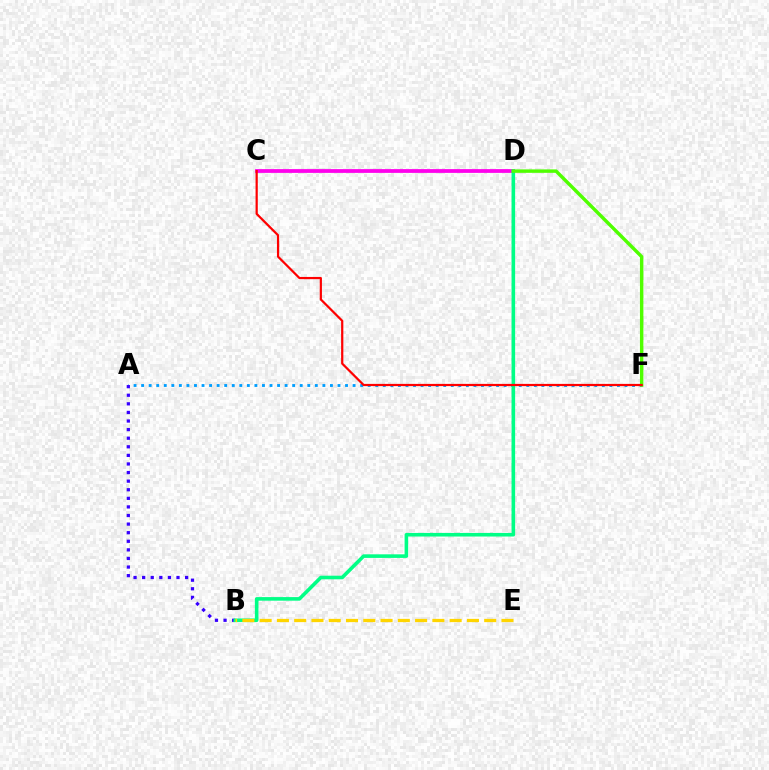{('C', 'D'): [{'color': '#ff00ed', 'line_style': 'solid', 'thickness': 2.71}], ('A', 'F'): [{'color': '#009eff', 'line_style': 'dotted', 'thickness': 2.05}], ('A', 'B'): [{'color': '#3700ff', 'line_style': 'dotted', 'thickness': 2.33}], ('B', 'D'): [{'color': '#00ff86', 'line_style': 'solid', 'thickness': 2.59}], ('B', 'E'): [{'color': '#ffd500', 'line_style': 'dashed', 'thickness': 2.35}], ('D', 'F'): [{'color': '#4fff00', 'line_style': 'solid', 'thickness': 2.47}], ('C', 'F'): [{'color': '#ff0000', 'line_style': 'solid', 'thickness': 1.6}]}